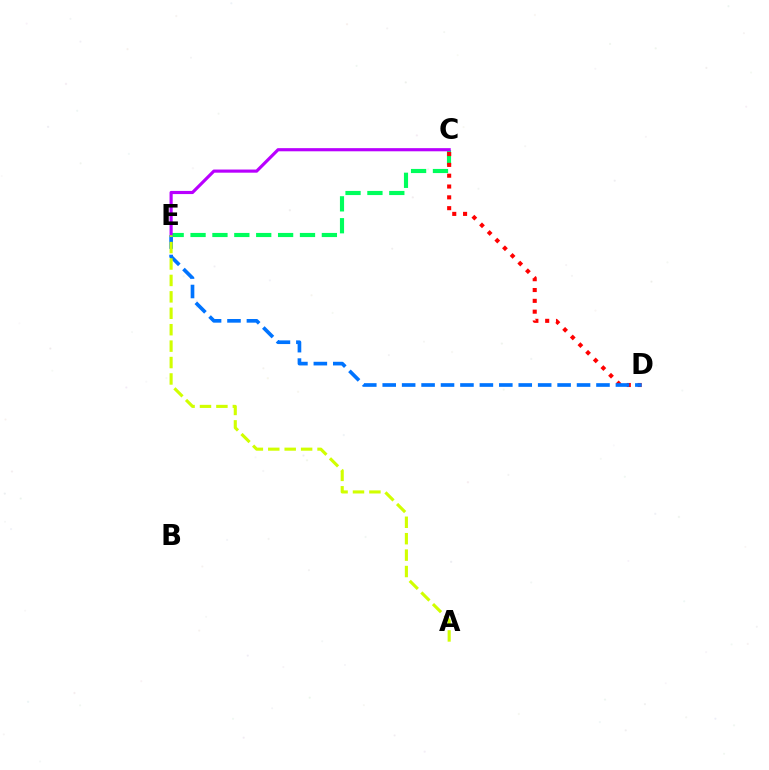{('C', 'E'): [{'color': '#00ff5c', 'line_style': 'dashed', 'thickness': 2.97}, {'color': '#b900ff', 'line_style': 'solid', 'thickness': 2.27}], ('C', 'D'): [{'color': '#ff0000', 'line_style': 'dotted', 'thickness': 2.94}], ('D', 'E'): [{'color': '#0074ff', 'line_style': 'dashed', 'thickness': 2.64}], ('A', 'E'): [{'color': '#d1ff00', 'line_style': 'dashed', 'thickness': 2.23}]}